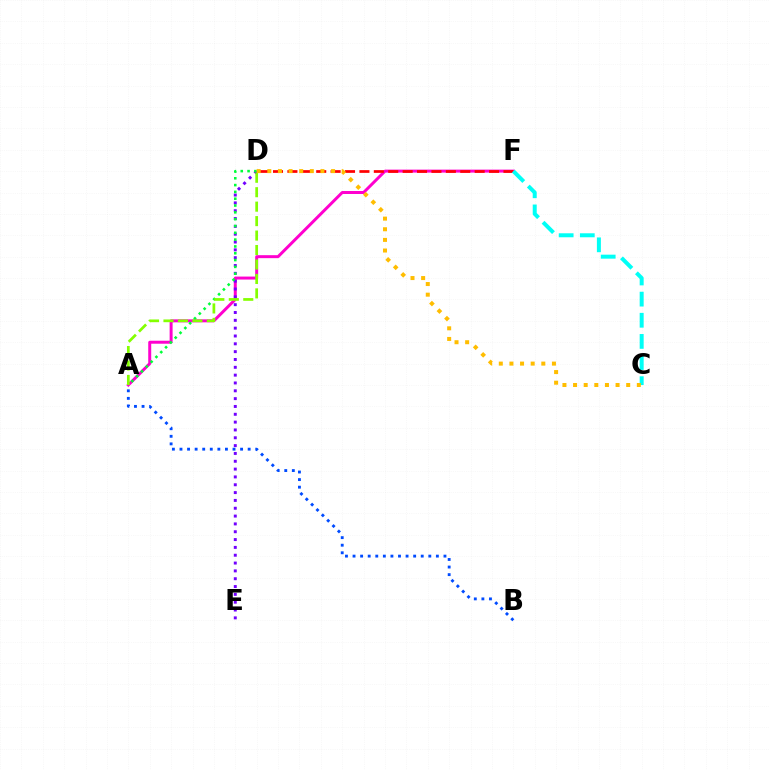{('A', 'F'): [{'color': '#ff00cf', 'line_style': 'solid', 'thickness': 2.15}], ('D', 'F'): [{'color': '#ff0000', 'line_style': 'dashed', 'thickness': 1.96}], ('D', 'E'): [{'color': '#7200ff', 'line_style': 'dotted', 'thickness': 2.13}], ('A', 'D'): [{'color': '#00ff39', 'line_style': 'dotted', 'thickness': 1.85}, {'color': '#84ff00', 'line_style': 'dashed', 'thickness': 1.96}], ('C', 'F'): [{'color': '#00fff6', 'line_style': 'dashed', 'thickness': 2.87}], ('A', 'B'): [{'color': '#004bff', 'line_style': 'dotted', 'thickness': 2.06}], ('C', 'D'): [{'color': '#ffbd00', 'line_style': 'dotted', 'thickness': 2.89}]}